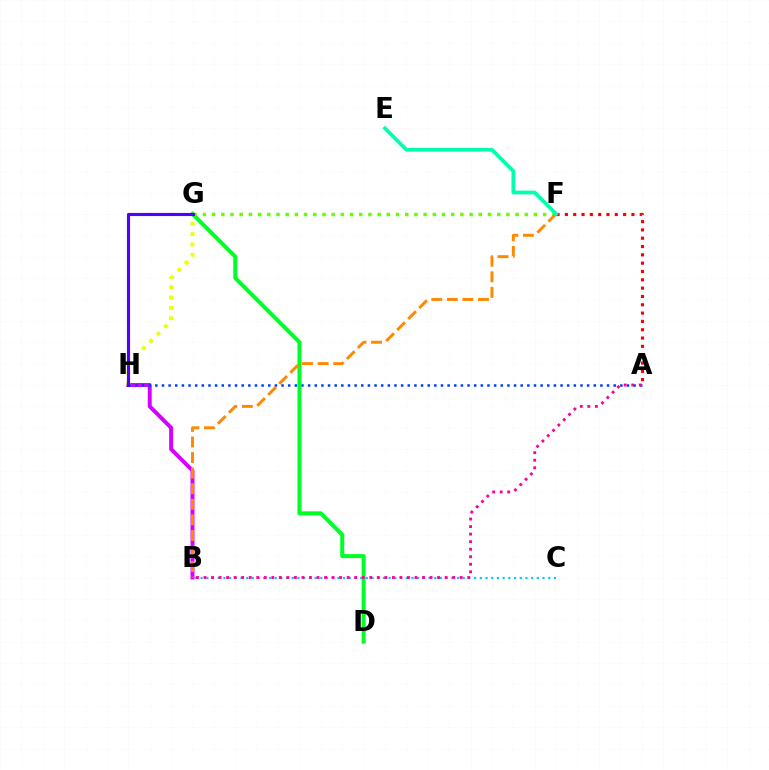{('B', 'H'): [{'color': '#d600ff', 'line_style': 'solid', 'thickness': 2.85}], ('A', 'H'): [{'color': '#003fff', 'line_style': 'dotted', 'thickness': 1.8}], ('D', 'G'): [{'color': '#00ff27', 'line_style': 'solid', 'thickness': 2.88}], ('B', 'C'): [{'color': '#00c7ff', 'line_style': 'dotted', 'thickness': 1.55}], ('G', 'H'): [{'color': '#eeff00', 'line_style': 'dotted', 'thickness': 2.81}, {'color': '#4f00ff', 'line_style': 'solid', 'thickness': 2.25}], ('F', 'G'): [{'color': '#66ff00', 'line_style': 'dotted', 'thickness': 2.5}], ('B', 'F'): [{'color': '#ff8800', 'line_style': 'dashed', 'thickness': 2.12}], ('A', 'F'): [{'color': '#ff0000', 'line_style': 'dotted', 'thickness': 2.26}], ('A', 'B'): [{'color': '#ff00a0', 'line_style': 'dotted', 'thickness': 2.05}], ('E', 'F'): [{'color': '#00ffaf', 'line_style': 'solid', 'thickness': 2.69}]}